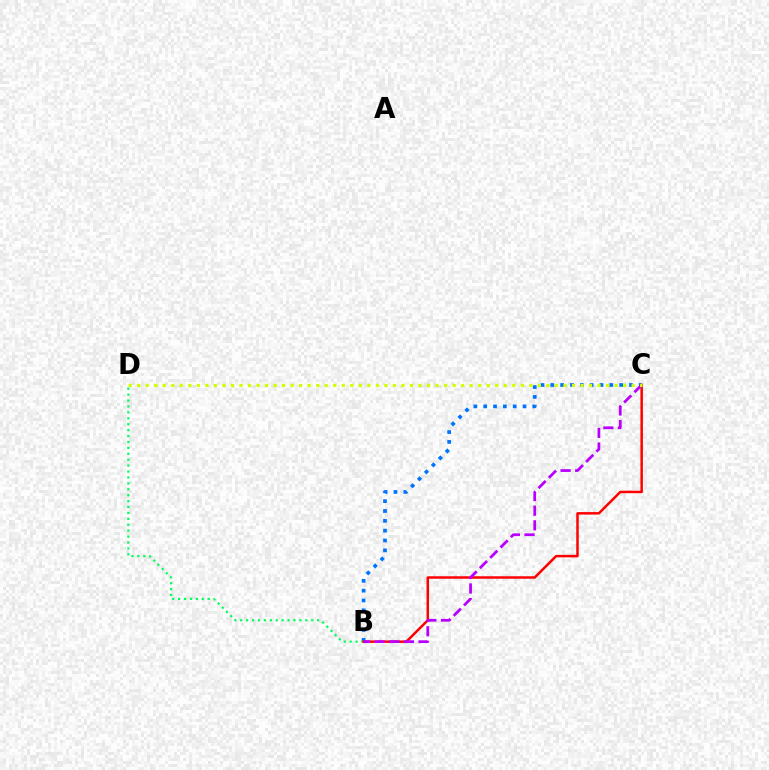{('B', 'C'): [{'color': '#0074ff', 'line_style': 'dotted', 'thickness': 2.67}, {'color': '#ff0000', 'line_style': 'solid', 'thickness': 1.8}, {'color': '#b900ff', 'line_style': 'dashed', 'thickness': 1.99}], ('B', 'D'): [{'color': '#00ff5c', 'line_style': 'dotted', 'thickness': 1.61}], ('C', 'D'): [{'color': '#d1ff00', 'line_style': 'dotted', 'thickness': 2.32}]}